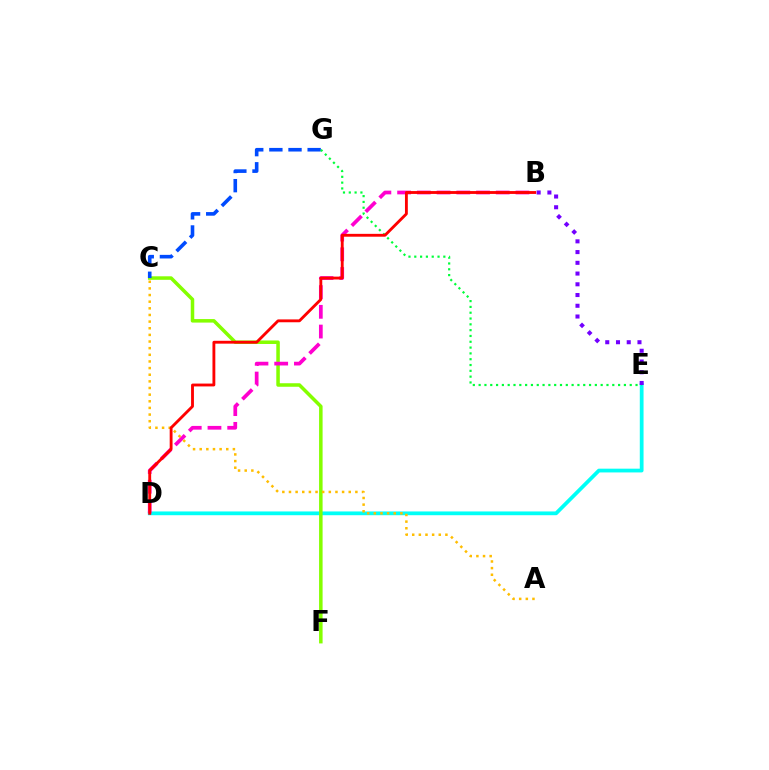{('D', 'E'): [{'color': '#00fff6', 'line_style': 'solid', 'thickness': 2.71}], ('C', 'F'): [{'color': '#84ff00', 'line_style': 'solid', 'thickness': 2.53}], ('C', 'G'): [{'color': '#004bff', 'line_style': 'dashed', 'thickness': 2.6}], ('B', 'D'): [{'color': '#ff00cf', 'line_style': 'dashed', 'thickness': 2.68}, {'color': '#ff0000', 'line_style': 'solid', 'thickness': 2.05}], ('A', 'C'): [{'color': '#ffbd00', 'line_style': 'dotted', 'thickness': 1.8}], ('E', 'G'): [{'color': '#00ff39', 'line_style': 'dotted', 'thickness': 1.58}], ('B', 'E'): [{'color': '#7200ff', 'line_style': 'dotted', 'thickness': 2.92}]}